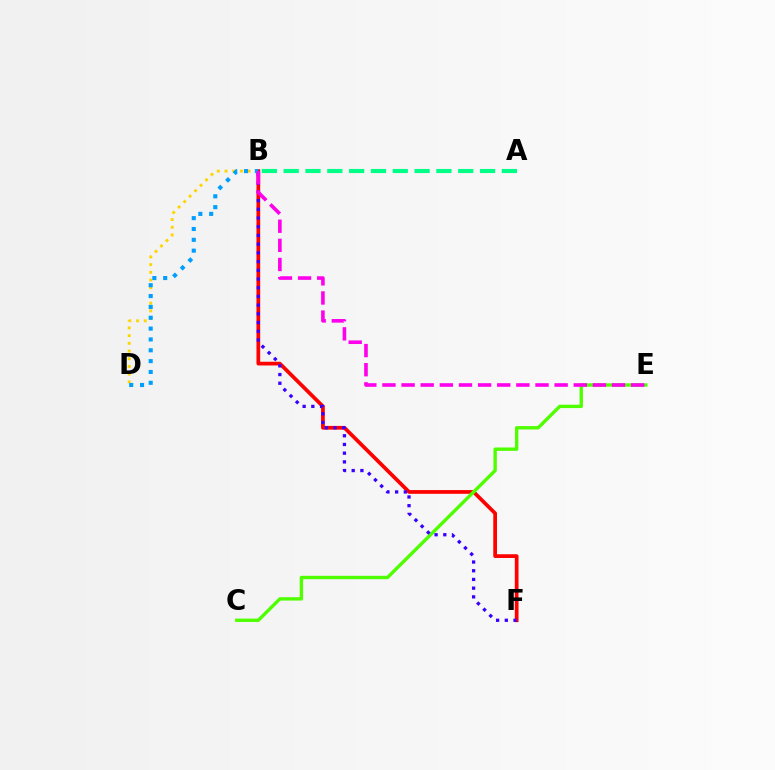{('B', 'D'): [{'color': '#ffd500', 'line_style': 'dotted', 'thickness': 2.1}, {'color': '#009eff', 'line_style': 'dotted', 'thickness': 2.95}], ('B', 'F'): [{'color': '#ff0000', 'line_style': 'solid', 'thickness': 2.68}, {'color': '#3700ff', 'line_style': 'dotted', 'thickness': 2.37}], ('C', 'E'): [{'color': '#4fff00', 'line_style': 'solid', 'thickness': 2.42}], ('B', 'E'): [{'color': '#ff00ed', 'line_style': 'dashed', 'thickness': 2.6}], ('A', 'B'): [{'color': '#00ff86', 'line_style': 'dashed', 'thickness': 2.96}]}